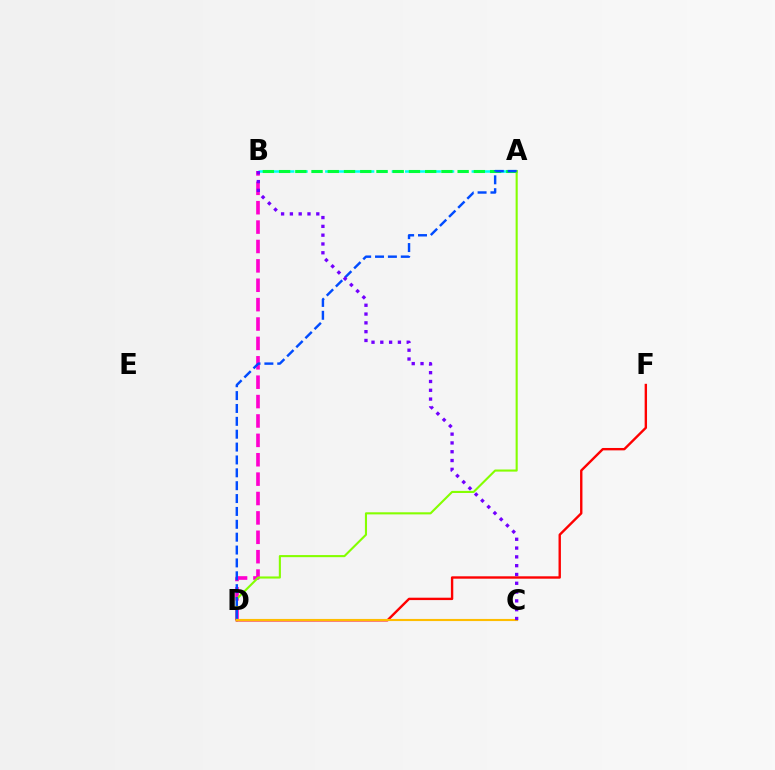{('A', 'B'): [{'color': '#00fff6', 'line_style': 'dashed', 'thickness': 1.81}, {'color': '#00ff39', 'line_style': 'dashed', 'thickness': 2.2}], ('B', 'D'): [{'color': '#ff00cf', 'line_style': 'dashed', 'thickness': 2.63}], ('A', 'D'): [{'color': '#84ff00', 'line_style': 'solid', 'thickness': 1.52}, {'color': '#004bff', 'line_style': 'dashed', 'thickness': 1.75}], ('D', 'F'): [{'color': '#ff0000', 'line_style': 'solid', 'thickness': 1.72}], ('C', 'D'): [{'color': '#ffbd00', 'line_style': 'solid', 'thickness': 1.53}], ('B', 'C'): [{'color': '#7200ff', 'line_style': 'dotted', 'thickness': 2.39}]}